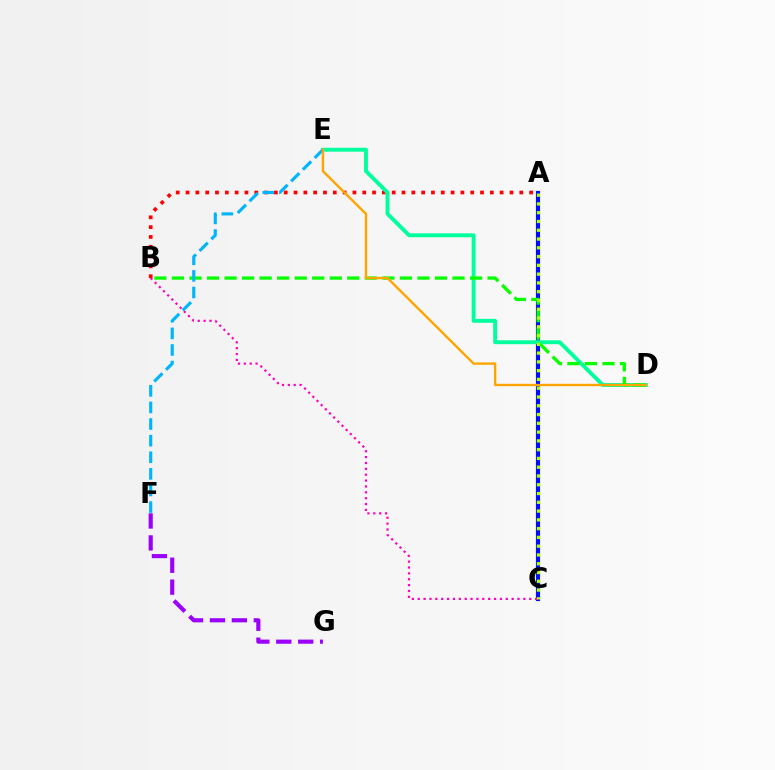{('A', 'C'): [{'color': '#0010ff', 'line_style': 'solid', 'thickness': 2.98}, {'color': '#b3ff00', 'line_style': 'dotted', 'thickness': 2.38}], ('B', 'C'): [{'color': '#ff00bd', 'line_style': 'dotted', 'thickness': 1.59}], ('A', 'B'): [{'color': '#ff0000', 'line_style': 'dotted', 'thickness': 2.67}], ('D', 'E'): [{'color': '#00ff9d', 'line_style': 'solid', 'thickness': 2.8}, {'color': '#ffa500', 'line_style': 'solid', 'thickness': 1.72}], ('B', 'D'): [{'color': '#08ff00', 'line_style': 'dashed', 'thickness': 2.38}], ('E', 'F'): [{'color': '#00b5ff', 'line_style': 'dashed', 'thickness': 2.26}], ('F', 'G'): [{'color': '#9b00ff', 'line_style': 'dashed', 'thickness': 2.98}]}